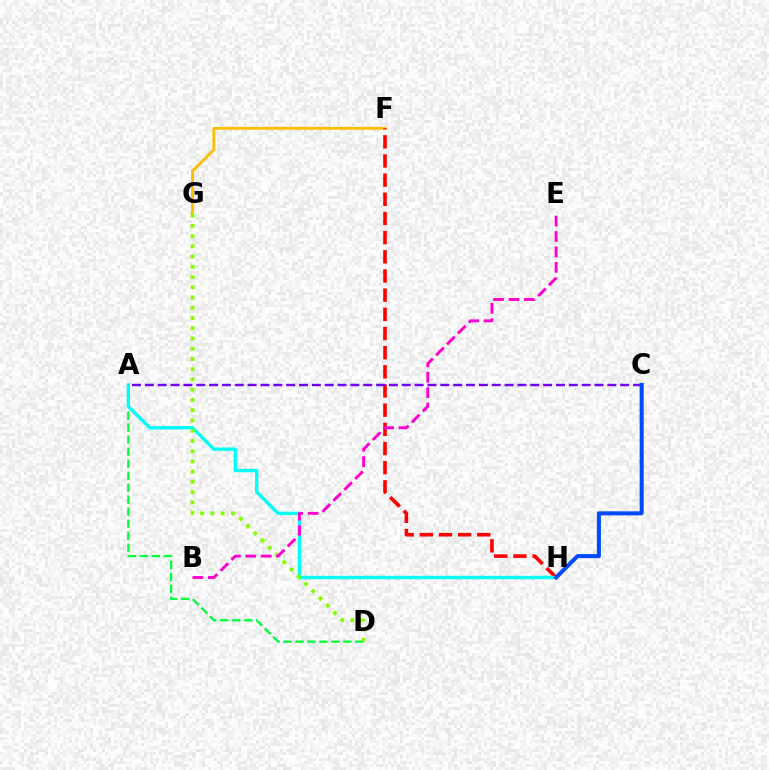{('A', 'D'): [{'color': '#00ff39', 'line_style': 'dashed', 'thickness': 1.63}], ('F', 'G'): [{'color': '#ffbd00', 'line_style': 'solid', 'thickness': 2.06}], ('F', 'H'): [{'color': '#ff0000', 'line_style': 'dashed', 'thickness': 2.6}], ('A', 'H'): [{'color': '#00fff6', 'line_style': 'solid', 'thickness': 2.44}], ('D', 'G'): [{'color': '#84ff00', 'line_style': 'dotted', 'thickness': 2.78}], ('B', 'E'): [{'color': '#ff00cf', 'line_style': 'dashed', 'thickness': 2.1}], ('A', 'C'): [{'color': '#7200ff', 'line_style': 'dashed', 'thickness': 1.75}], ('C', 'H'): [{'color': '#004bff', 'line_style': 'solid', 'thickness': 2.9}]}